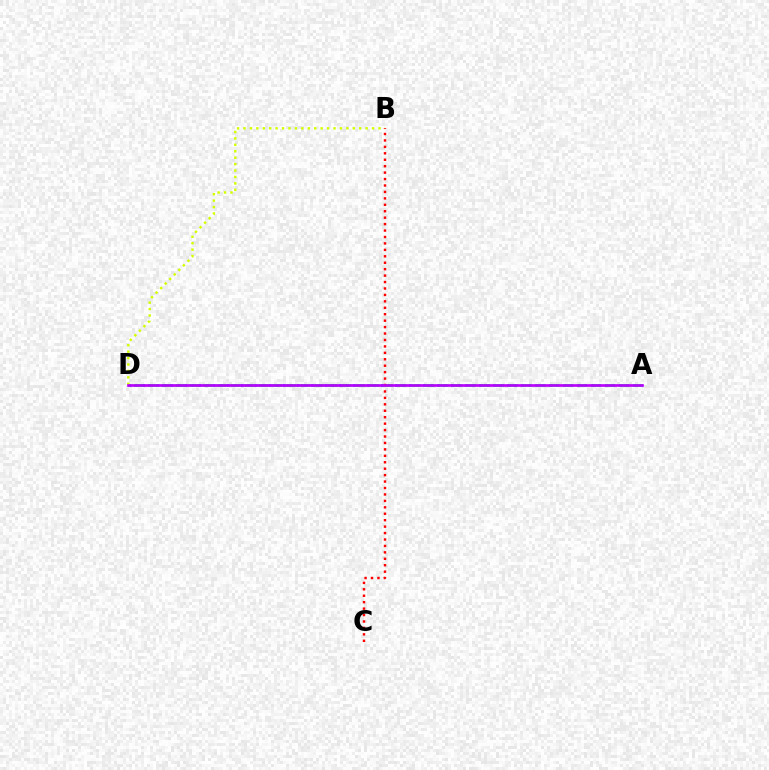{('A', 'D'): [{'color': '#0074ff', 'line_style': 'dotted', 'thickness': 1.91}, {'color': '#00ff5c', 'line_style': 'dashed', 'thickness': 1.88}, {'color': '#b900ff', 'line_style': 'solid', 'thickness': 1.92}], ('B', 'D'): [{'color': '#d1ff00', 'line_style': 'dotted', 'thickness': 1.75}], ('B', 'C'): [{'color': '#ff0000', 'line_style': 'dotted', 'thickness': 1.75}]}